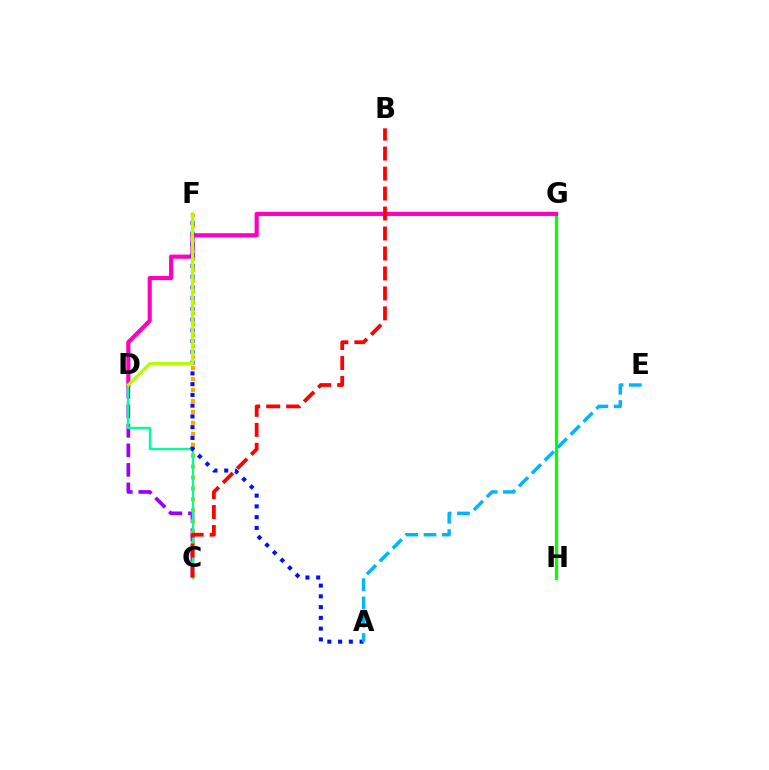{('C', 'D'): [{'color': '#9b00ff', 'line_style': 'dashed', 'thickness': 2.65}, {'color': '#00ff9d', 'line_style': 'solid', 'thickness': 1.72}], ('G', 'H'): [{'color': '#08ff00', 'line_style': 'solid', 'thickness': 2.35}], ('C', 'F'): [{'color': '#ffa500', 'line_style': 'dotted', 'thickness': 2.97}], ('D', 'G'): [{'color': '#ff00bd', 'line_style': 'solid', 'thickness': 2.98}], ('A', 'F'): [{'color': '#0010ff', 'line_style': 'dotted', 'thickness': 2.92}], ('A', 'E'): [{'color': '#00b5ff', 'line_style': 'dashed', 'thickness': 2.48}], ('B', 'C'): [{'color': '#ff0000', 'line_style': 'dashed', 'thickness': 2.71}], ('D', 'F'): [{'color': '#b3ff00', 'line_style': 'solid', 'thickness': 2.28}]}